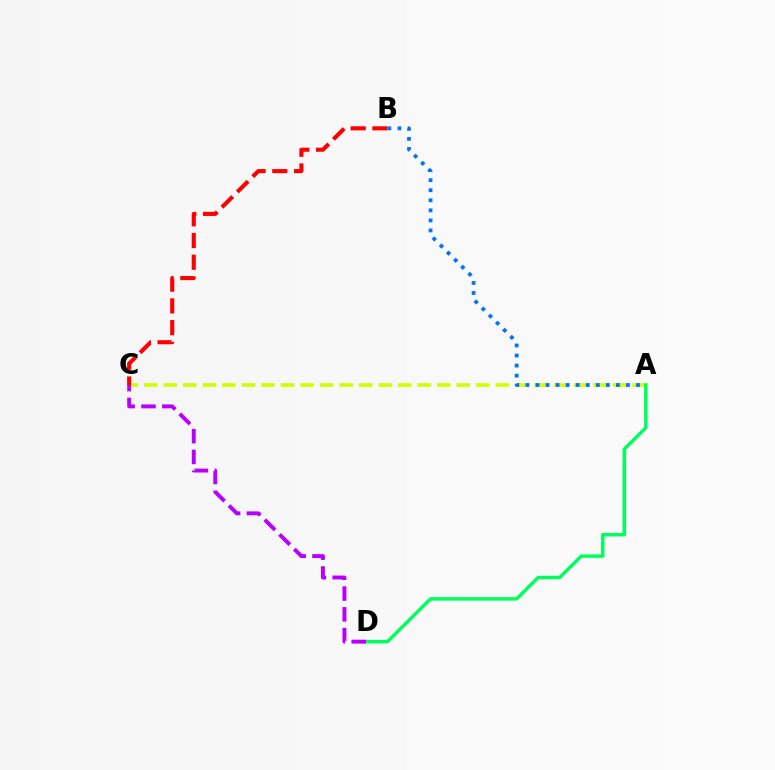{('A', 'C'): [{'color': '#d1ff00', 'line_style': 'dashed', 'thickness': 2.65}], ('A', 'B'): [{'color': '#0074ff', 'line_style': 'dotted', 'thickness': 2.73}], ('A', 'D'): [{'color': '#00ff5c', 'line_style': 'solid', 'thickness': 2.5}], ('B', 'C'): [{'color': '#ff0000', 'line_style': 'dashed', 'thickness': 2.95}], ('C', 'D'): [{'color': '#b900ff', 'line_style': 'dashed', 'thickness': 2.83}]}